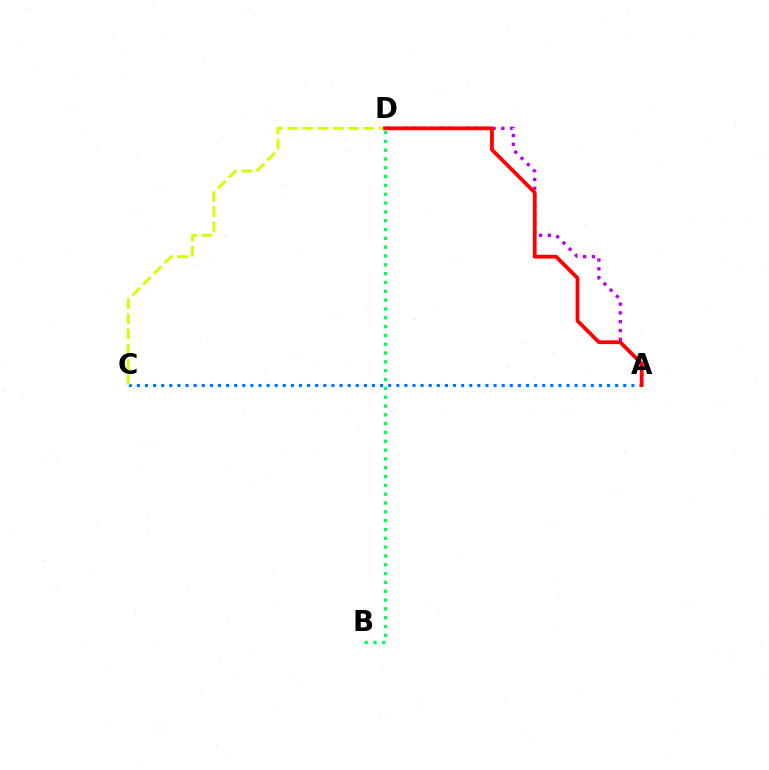{('A', 'C'): [{'color': '#0074ff', 'line_style': 'dotted', 'thickness': 2.2}], ('A', 'D'): [{'color': '#b900ff', 'line_style': 'dotted', 'thickness': 2.39}, {'color': '#ff0000', 'line_style': 'solid', 'thickness': 2.72}], ('C', 'D'): [{'color': '#d1ff00', 'line_style': 'dashed', 'thickness': 2.07}], ('B', 'D'): [{'color': '#00ff5c', 'line_style': 'dotted', 'thickness': 2.4}]}